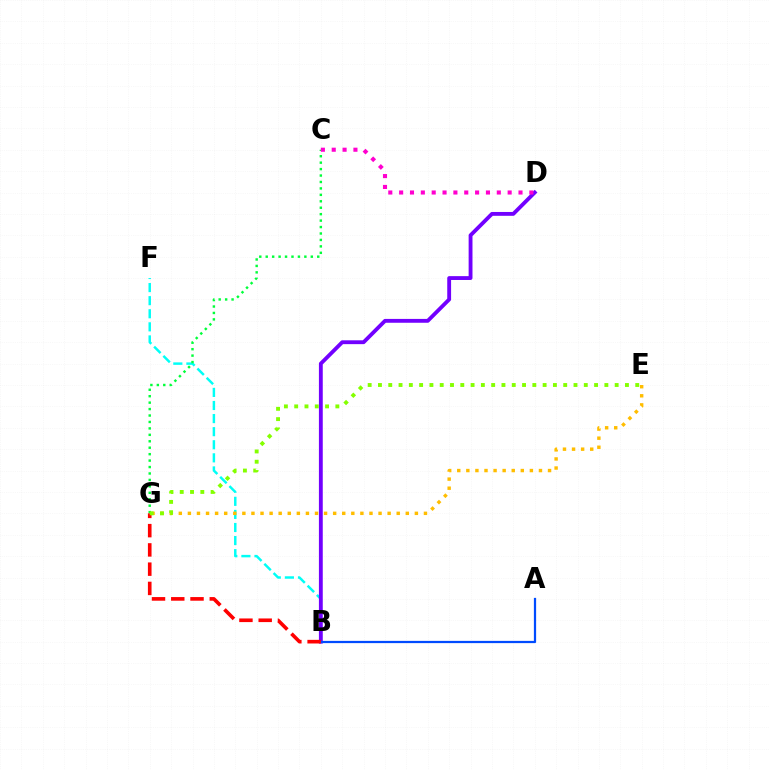{('B', 'F'): [{'color': '#00fff6', 'line_style': 'dashed', 'thickness': 1.78}], ('C', 'G'): [{'color': '#00ff39', 'line_style': 'dotted', 'thickness': 1.75}], ('E', 'G'): [{'color': '#ffbd00', 'line_style': 'dotted', 'thickness': 2.47}, {'color': '#84ff00', 'line_style': 'dotted', 'thickness': 2.8}], ('B', 'D'): [{'color': '#7200ff', 'line_style': 'solid', 'thickness': 2.77}], ('A', 'B'): [{'color': '#004bff', 'line_style': 'solid', 'thickness': 1.61}], ('B', 'G'): [{'color': '#ff0000', 'line_style': 'dashed', 'thickness': 2.62}], ('C', 'D'): [{'color': '#ff00cf', 'line_style': 'dotted', 'thickness': 2.95}]}